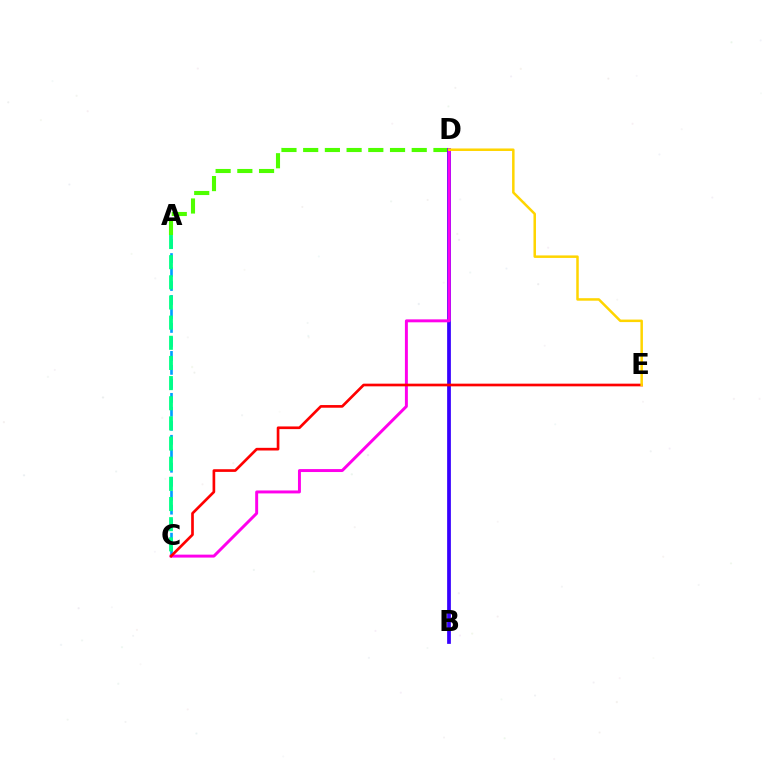{('A', 'D'): [{'color': '#4fff00', 'line_style': 'dashed', 'thickness': 2.95}], ('A', 'C'): [{'color': '#009eff', 'line_style': 'dashed', 'thickness': 1.9}, {'color': '#00ff86', 'line_style': 'dashed', 'thickness': 2.74}], ('B', 'D'): [{'color': '#3700ff', 'line_style': 'solid', 'thickness': 2.7}], ('C', 'D'): [{'color': '#ff00ed', 'line_style': 'solid', 'thickness': 2.12}], ('C', 'E'): [{'color': '#ff0000', 'line_style': 'solid', 'thickness': 1.92}], ('D', 'E'): [{'color': '#ffd500', 'line_style': 'solid', 'thickness': 1.8}]}